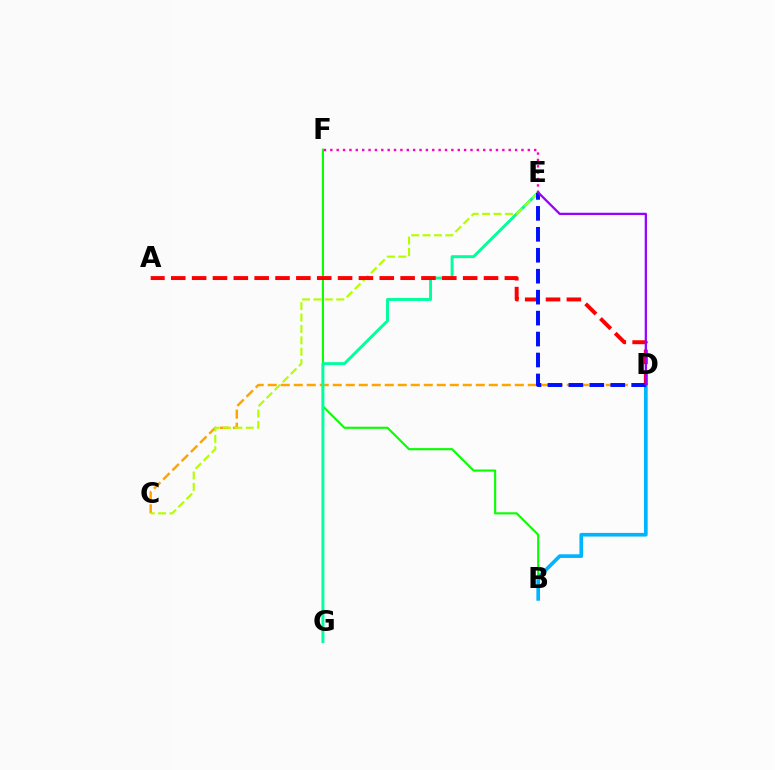{('C', 'D'): [{'color': '#ffa500', 'line_style': 'dashed', 'thickness': 1.77}], ('B', 'F'): [{'color': '#08ff00', 'line_style': 'solid', 'thickness': 1.53}], ('E', 'G'): [{'color': '#00ff9d', 'line_style': 'solid', 'thickness': 2.12}], ('B', 'D'): [{'color': '#00b5ff', 'line_style': 'solid', 'thickness': 2.63}], ('E', 'F'): [{'color': '#ff00bd', 'line_style': 'dotted', 'thickness': 1.73}], ('C', 'E'): [{'color': '#b3ff00', 'line_style': 'dashed', 'thickness': 1.55}], ('A', 'D'): [{'color': '#ff0000', 'line_style': 'dashed', 'thickness': 2.83}], ('D', 'E'): [{'color': '#0010ff', 'line_style': 'dashed', 'thickness': 2.85}, {'color': '#9b00ff', 'line_style': 'solid', 'thickness': 1.64}]}